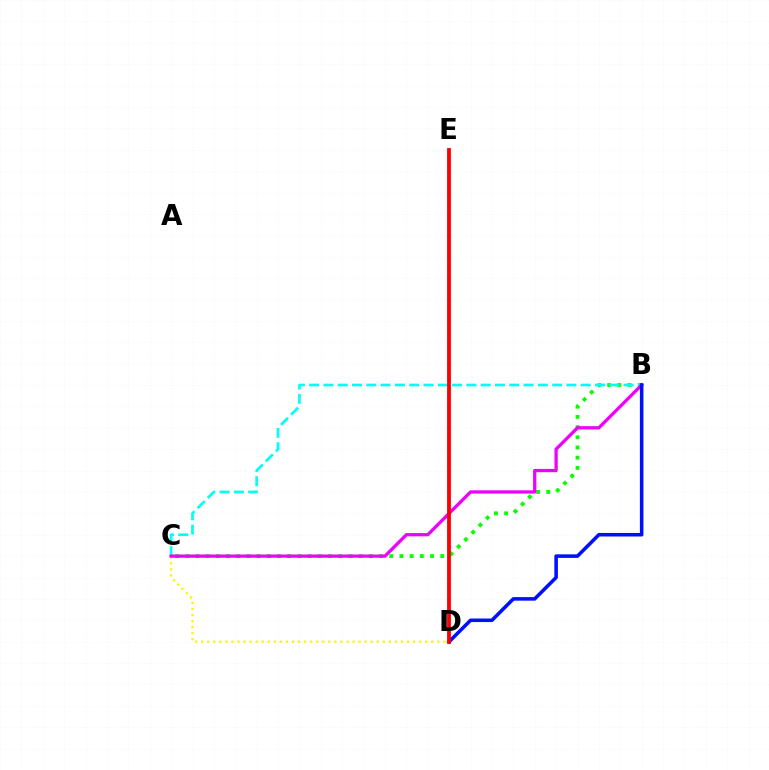{('B', 'C'): [{'color': '#08ff00', 'line_style': 'dotted', 'thickness': 2.77}, {'color': '#00fff6', 'line_style': 'dashed', 'thickness': 1.94}, {'color': '#ee00ff', 'line_style': 'solid', 'thickness': 2.35}], ('C', 'D'): [{'color': '#fcf500', 'line_style': 'dotted', 'thickness': 1.65}], ('B', 'D'): [{'color': '#0010ff', 'line_style': 'solid', 'thickness': 2.56}], ('D', 'E'): [{'color': '#ff0000', 'line_style': 'solid', 'thickness': 2.75}]}